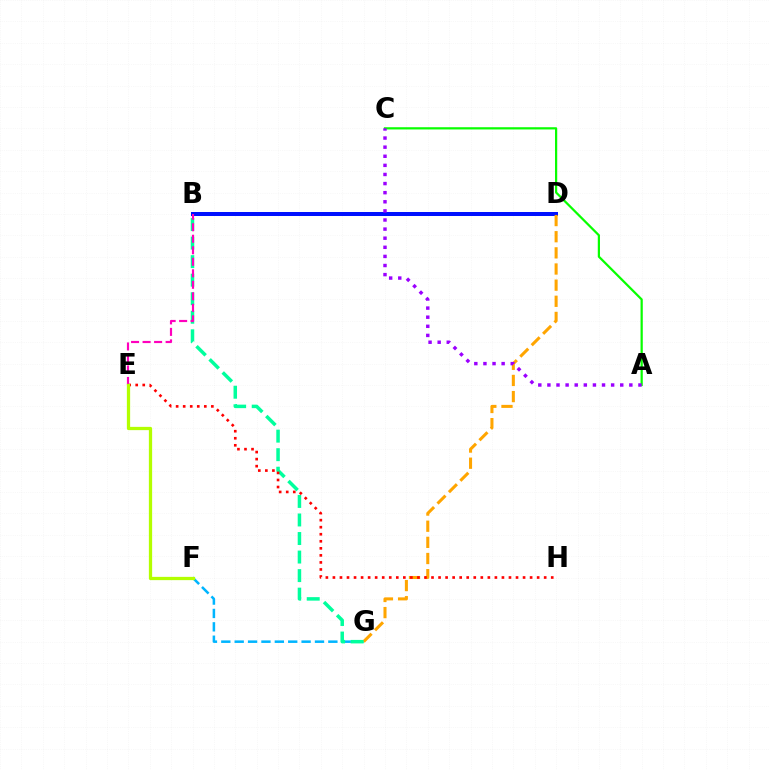{('A', 'C'): [{'color': '#08ff00', 'line_style': 'solid', 'thickness': 1.6}, {'color': '#9b00ff', 'line_style': 'dotted', 'thickness': 2.47}], ('B', 'D'): [{'color': '#0010ff', 'line_style': 'solid', 'thickness': 2.89}], ('F', 'G'): [{'color': '#00b5ff', 'line_style': 'dashed', 'thickness': 1.82}], ('D', 'G'): [{'color': '#ffa500', 'line_style': 'dashed', 'thickness': 2.19}], ('B', 'G'): [{'color': '#00ff9d', 'line_style': 'dashed', 'thickness': 2.52}], ('E', 'H'): [{'color': '#ff0000', 'line_style': 'dotted', 'thickness': 1.91}], ('B', 'E'): [{'color': '#ff00bd', 'line_style': 'dashed', 'thickness': 1.56}], ('E', 'F'): [{'color': '#b3ff00', 'line_style': 'solid', 'thickness': 2.35}]}